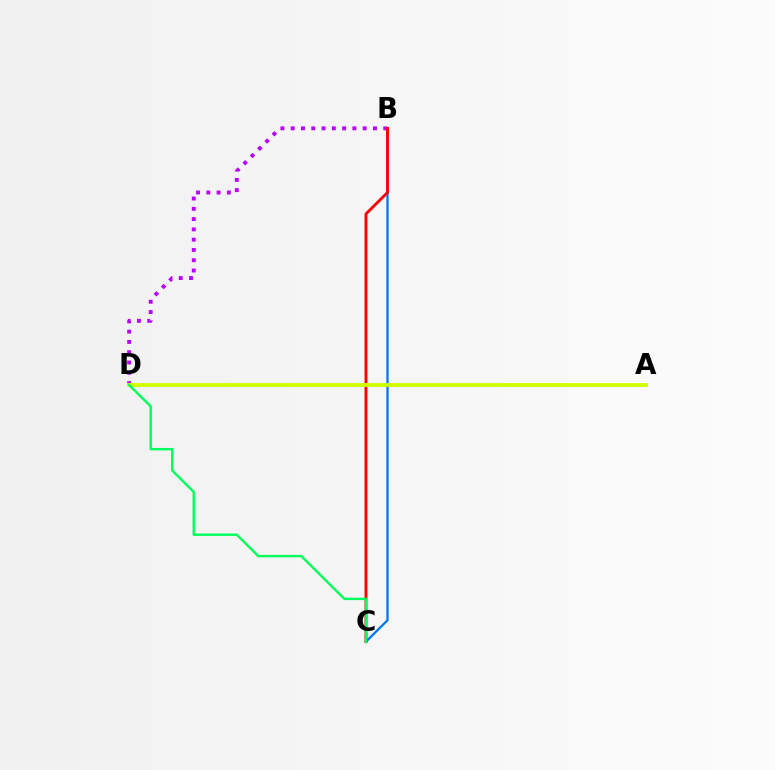{('B', 'D'): [{'color': '#b900ff', 'line_style': 'dotted', 'thickness': 2.79}], ('B', 'C'): [{'color': '#0074ff', 'line_style': 'solid', 'thickness': 1.63}, {'color': '#ff0000', 'line_style': 'solid', 'thickness': 2.06}], ('A', 'D'): [{'color': '#d1ff00', 'line_style': 'solid', 'thickness': 2.76}], ('C', 'D'): [{'color': '#00ff5c', 'line_style': 'solid', 'thickness': 1.74}]}